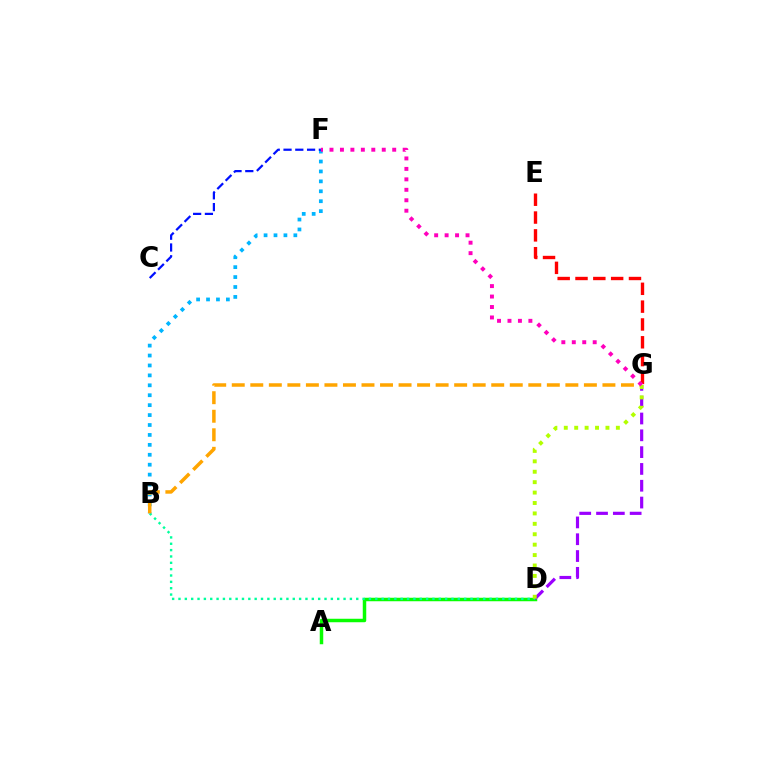{('A', 'D'): [{'color': '#08ff00', 'line_style': 'solid', 'thickness': 2.5}], ('D', 'G'): [{'color': '#9b00ff', 'line_style': 'dashed', 'thickness': 2.28}, {'color': '#b3ff00', 'line_style': 'dotted', 'thickness': 2.83}], ('B', 'D'): [{'color': '#00ff9d', 'line_style': 'dotted', 'thickness': 1.73}], ('B', 'F'): [{'color': '#00b5ff', 'line_style': 'dotted', 'thickness': 2.7}], ('B', 'G'): [{'color': '#ffa500', 'line_style': 'dashed', 'thickness': 2.52}], ('E', 'G'): [{'color': '#ff0000', 'line_style': 'dashed', 'thickness': 2.42}], ('F', 'G'): [{'color': '#ff00bd', 'line_style': 'dotted', 'thickness': 2.84}], ('C', 'F'): [{'color': '#0010ff', 'line_style': 'dashed', 'thickness': 1.6}]}